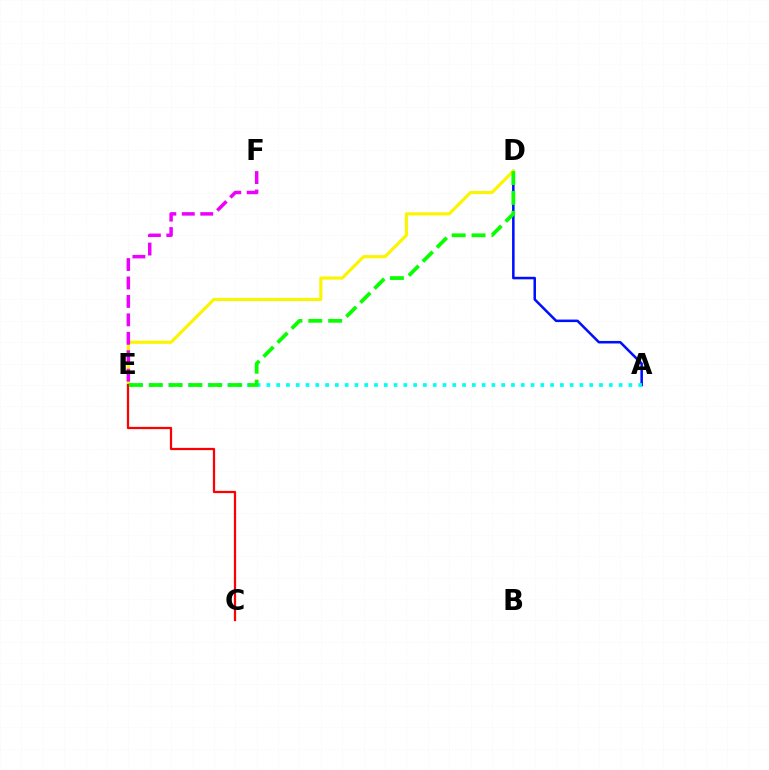{('A', 'D'): [{'color': '#0010ff', 'line_style': 'solid', 'thickness': 1.83}], ('D', 'E'): [{'color': '#fcf500', 'line_style': 'solid', 'thickness': 2.27}, {'color': '#08ff00', 'line_style': 'dashed', 'thickness': 2.7}], ('A', 'E'): [{'color': '#00fff6', 'line_style': 'dotted', 'thickness': 2.66}], ('C', 'E'): [{'color': '#ff0000', 'line_style': 'solid', 'thickness': 1.62}], ('E', 'F'): [{'color': '#ee00ff', 'line_style': 'dashed', 'thickness': 2.5}]}